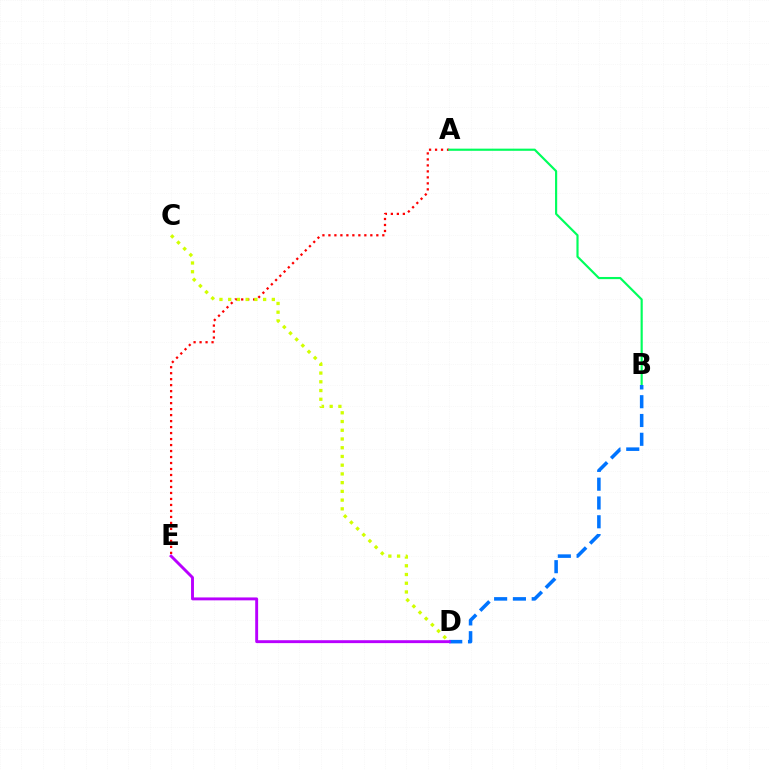{('A', 'E'): [{'color': '#ff0000', 'line_style': 'dotted', 'thickness': 1.63}], ('A', 'B'): [{'color': '#00ff5c', 'line_style': 'solid', 'thickness': 1.56}], ('B', 'D'): [{'color': '#0074ff', 'line_style': 'dashed', 'thickness': 2.55}], ('C', 'D'): [{'color': '#d1ff00', 'line_style': 'dotted', 'thickness': 2.37}], ('D', 'E'): [{'color': '#b900ff', 'line_style': 'solid', 'thickness': 2.09}]}